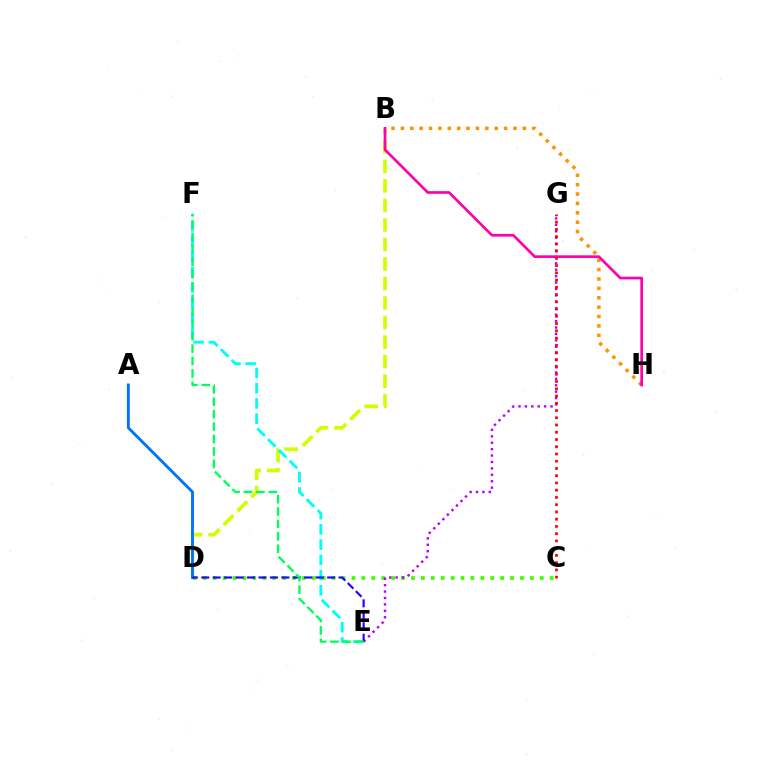{('B', 'D'): [{'color': '#d1ff00', 'line_style': 'dashed', 'thickness': 2.65}], ('C', 'D'): [{'color': '#3dff00', 'line_style': 'dotted', 'thickness': 2.69}], ('B', 'H'): [{'color': '#ff9400', 'line_style': 'dotted', 'thickness': 2.55}, {'color': '#ff00ac', 'line_style': 'solid', 'thickness': 1.93}], ('E', 'G'): [{'color': '#b900ff', 'line_style': 'dotted', 'thickness': 1.74}], ('A', 'D'): [{'color': '#0074ff', 'line_style': 'solid', 'thickness': 2.08}], ('E', 'F'): [{'color': '#00fff6', 'line_style': 'dashed', 'thickness': 2.07}, {'color': '#00ff5c', 'line_style': 'dashed', 'thickness': 1.69}], ('D', 'E'): [{'color': '#2500ff', 'line_style': 'dashed', 'thickness': 1.55}], ('C', 'G'): [{'color': '#ff0000', 'line_style': 'dotted', 'thickness': 1.97}]}